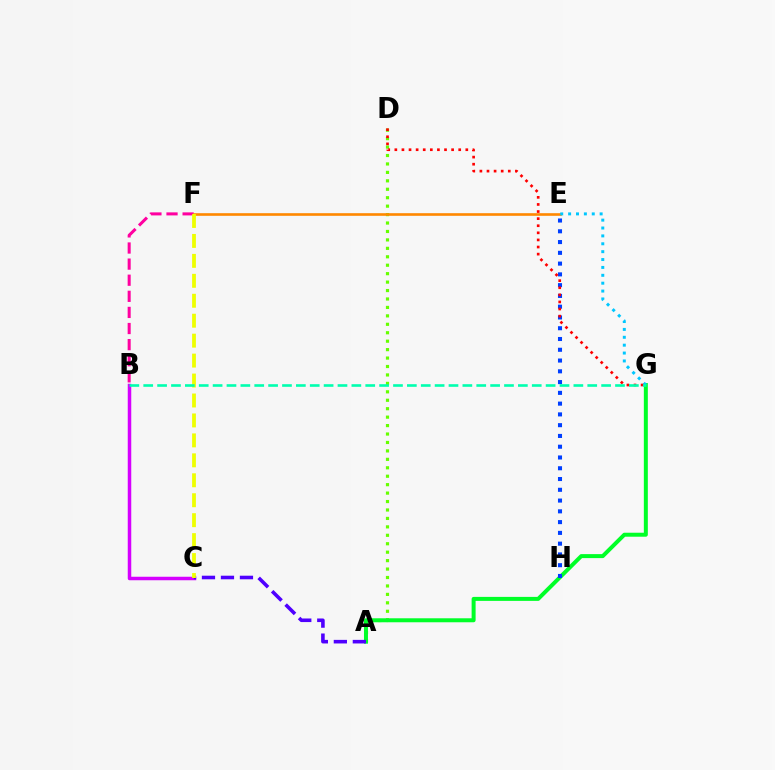{('B', 'C'): [{'color': '#d600ff', 'line_style': 'solid', 'thickness': 2.52}], ('A', 'D'): [{'color': '#66ff00', 'line_style': 'dotted', 'thickness': 2.29}], ('A', 'G'): [{'color': '#00ff27', 'line_style': 'solid', 'thickness': 2.87}], ('B', 'F'): [{'color': '#ff00a0', 'line_style': 'dashed', 'thickness': 2.19}], ('A', 'C'): [{'color': '#4f00ff', 'line_style': 'dashed', 'thickness': 2.58}], ('E', 'F'): [{'color': '#ff8800', 'line_style': 'solid', 'thickness': 1.89}], ('E', 'H'): [{'color': '#003fff', 'line_style': 'dotted', 'thickness': 2.93}], ('E', 'G'): [{'color': '#00c7ff', 'line_style': 'dotted', 'thickness': 2.14}], ('C', 'F'): [{'color': '#eeff00', 'line_style': 'dashed', 'thickness': 2.71}], ('D', 'G'): [{'color': '#ff0000', 'line_style': 'dotted', 'thickness': 1.93}], ('B', 'G'): [{'color': '#00ffaf', 'line_style': 'dashed', 'thickness': 1.88}]}